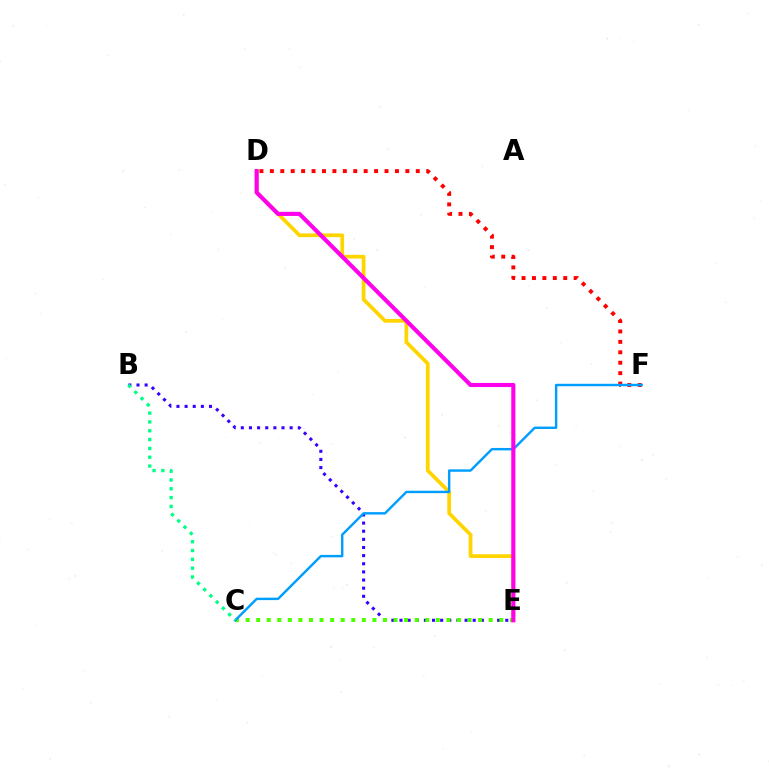{('B', 'E'): [{'color': '#3700ff', 'line_style': 'dotted', 'thickness': 2.21}], ('C', 'E'): [{'color': '#4fff00', 'line_style': 'dotted', 'thickness': 2.87}], ('D', 'E'): [{'color': '#ffd500', 'line_style': 'solid', 'thickness': 2.69}, {'color': '#ff00ed', 'line_style': 'solid', 'thickness': 2.96}], ('D', 'F'): [{'color': '#ff0000', 'line_style': 'dotted', 'thickness': 2.83}], ('C', 'F'): [{'color': '#009eff', 'line_style': 'solid', 'thickness': 1.75}], ('B', 'C'): [{'color': '#00ff86', 'line_style': 'dotted', 'thickness': 2.4}]}